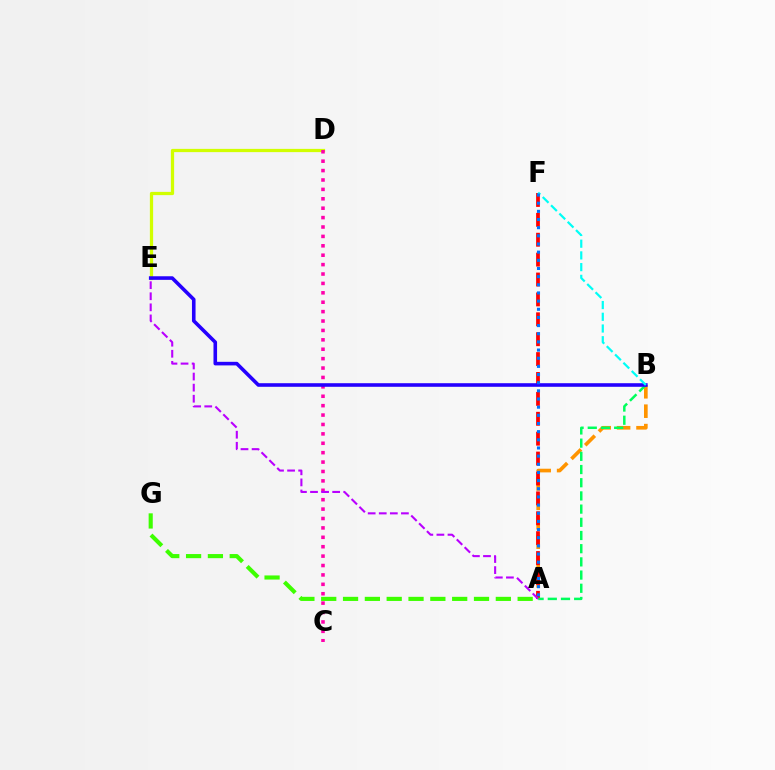{('A', 'B'): [{'color': '#ff9400', 'line_style': 'dashed', 'thickness': 2.64}, {'color': '#00ff5c', 'line_style': 'dashed', 'thickness': 1.79}], ('A', 'G'): [{'color': '#3dff00', 'line_style': 'dashed', 'thickness': 2.97}], ('D', 'E'): [{'color': '#d1ff00', 'line_style': 'solid', 'thickness': 2.34}], ('C', 'D'): [{'color': '#ff00ac', 'line_style': 'dotted', 'thickness': 2.55}], ('A', 'F'): [{'color': '#ff0000', 'line_style': 'dashed', 'thickness': 2.7}, {'color': '#0074ff', 'line_style': 'dotted', 'thickness': 2.22}], ('A', 'E'): [{'color': '#b900ff', 'line_style': 'dashed', 'thickness': 1.51}], ('B', 'E'): [{'color': '#2500ff', 'line_style': 'solid', 'thickness': 2.58}], ('B', 'F'): [{'color': '#00fff6', 'line_style': 'dashed', 'thickness': 1.59}]}